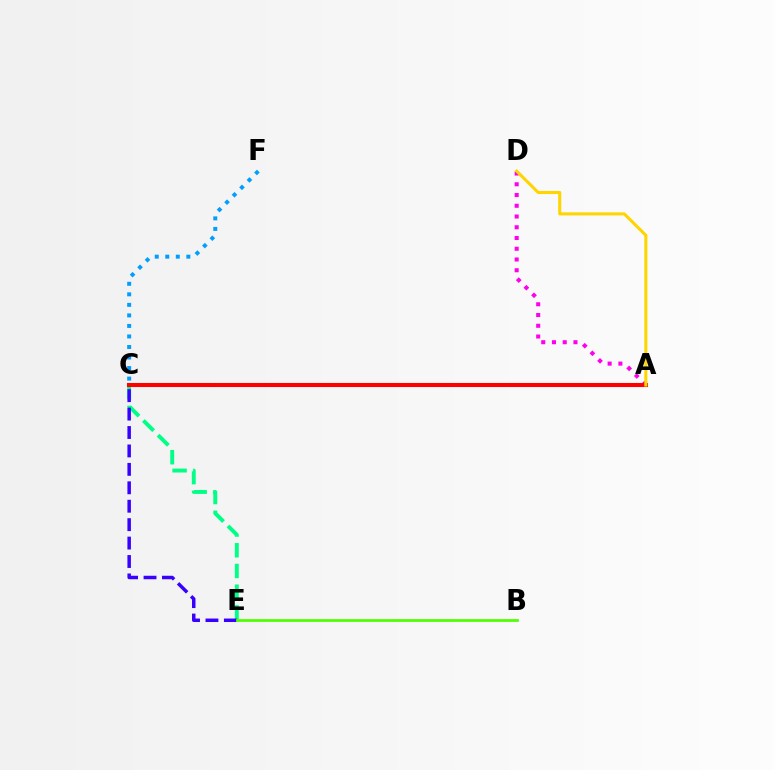{('C', 'E'): [{'color': '#00ff86', 'line_style': 'dashed', 'thickness': 2.82}, {'color': '#3700ff', 'line_style': 'dashed', 'thickness': 2.5}], ('B', 'E'): [{'color': '#4fff00', 'line_style': 'solid', 'thickness': 1.98}], ('A', 'D'): [{'color': '#ff00ed', 'line_style': 'dotted', 'thickness': 2.92}, {'color': '#ffd500', 'line_style': 'solid', 'thickness': 2.2}], ('C', 'F'): [{'color': '#009eff', 'line_style': 'dotted', 'thickness': 2.86}], ('A', 'C'): [{'color': '#ff0000', 'line_style': 'solid', 'thickness': 2.92}]}